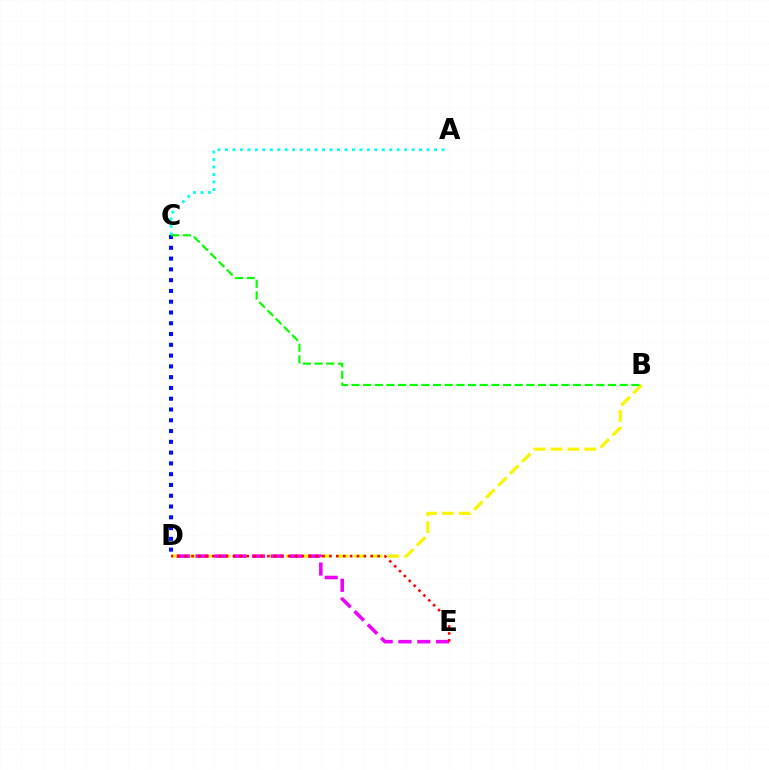{('A', 'C'): [{'color': '#00fff6', 'line_style': 'dotted', 'thickness': 2.03}], ('C', 'D'): [{'color': '#0010ff', 'line_style': 'dotted', 'thickness': 2.93}], ('B', 'D'): [{'color': '#fcf500', 'line_style': 'dashed', 'thickness': 2.3}], ('D', 'E'): [{'color': '#ee00ff', 'line_style': 'dashed', 'thickness': 2.56}, {'color': '#ff0000', 'line_style': 'dotted', 'thickness': 1.87}], ('B', 'C'): [{'color': '#08ff00', 'line_style': 'dashed', 'thickness': 1.58}]}